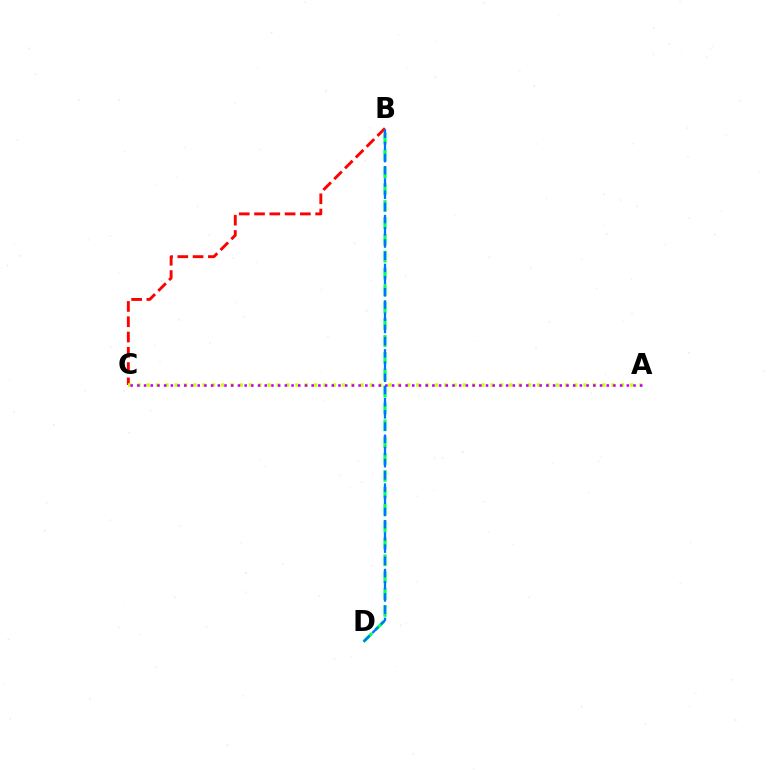{('B', 'C'): [{'color': '#ff0000', 'line_style': 'dashed', 'thickness': 2.08}], ('A', 'C'): [{'color': '#d1ff00', 'line_style': 'dotted', 'thickness': 2.53}, {'color': '#b900ff', 'line_style': 'dotted', 'thickness': 1.82}], ('B', 'D'): [{'color': '#00ff5c', 'line_style': 'dashed', 'thickness': 2.29}, {'color': '#0074ff', 'line_style': 'dashed', 'thickness': 1.66}]}